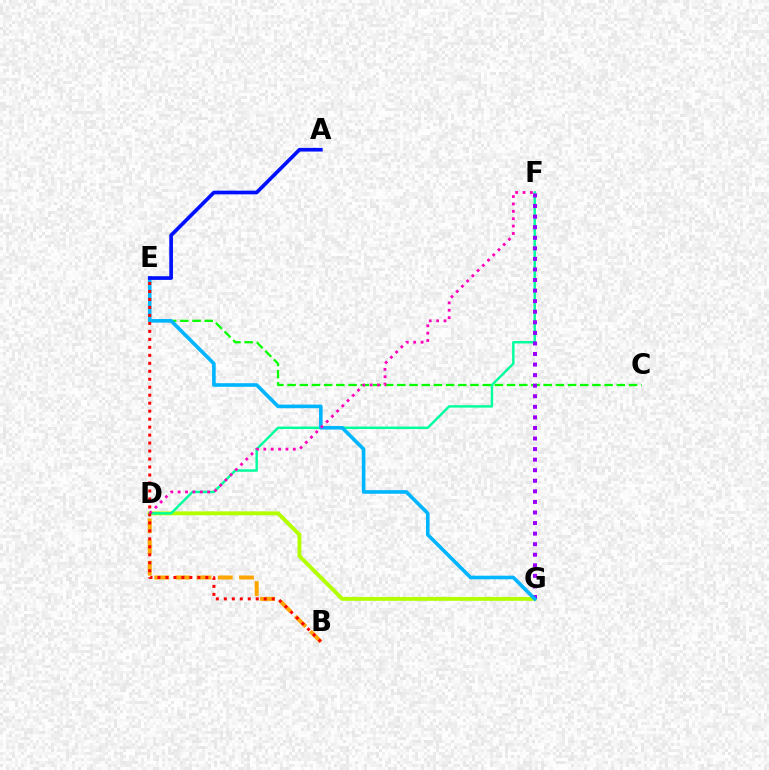{('D', 'G'): [{'color': '#b3ff00', 'line_style': 'solid', 'thickness': 2.8}], ('B', 'D'): [{'color': '#ffa500', 'line_style': 'dashed', 'thickness': 2.88}], ('C', 'E'): [{'color': '#08ff00', 'line_style': 'dashed', 'thickness': 1.66}], ('D', 'F'): [{'color': '#00ff9d', 'line_style': 'solid', 'thickness': 1.75}, {'color': '#ff00bd', 'line_style': 'dotted', 'thickness': 2.01}], ('F', 'G'): [{'color': '#9b00ff', 'line_style': 'dotted', 'thickness': 2.87}], ('E', 'G'): [{'color': '#00b5ff', 'line_style': 'solid', 'thickness': 2.6}], ('B', 'E'): [{'color': '#ff0000', 'line_style': 'dotted', 'thickness': 2.17}], ('A', 'E'): [{'color': '#0010ff', 'line_style': 'solid', 'thickness': 2.65}]}